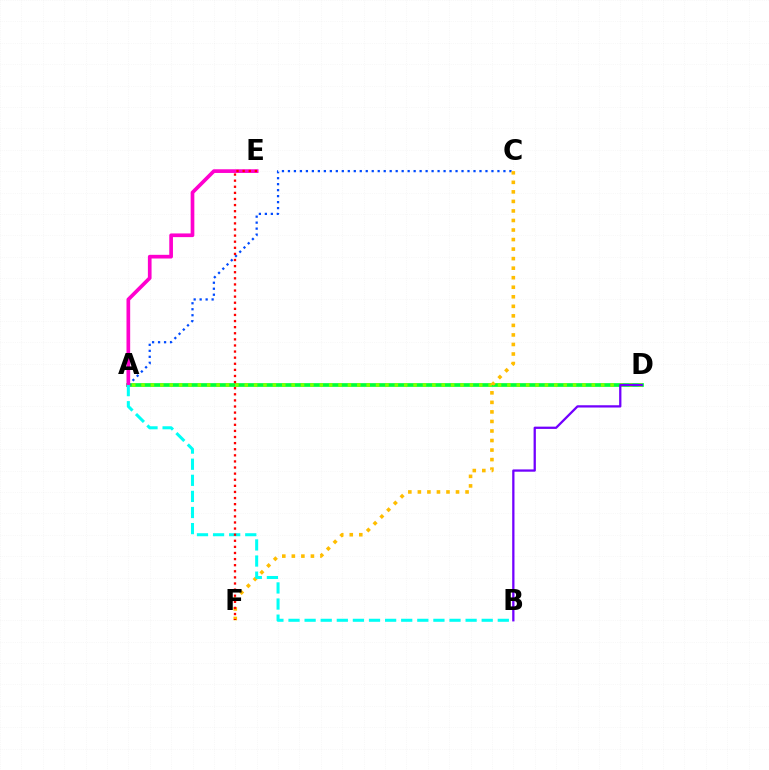{('A', 'D'): [{'color': '#00ff39', 'line_style': 'solid', 'thickness': 2.67}, {'color': '#84ff00', 'line_style': 'dotted', 'thickness': 2.55}], ('A', 'C'): [{'color': '#004bff', 'line_style': 'dotted', 'thickness': 1.63}], ('C', 'F'): [{'color': '#ffbd00', 'line_style': 'dotted', 'thickness': 2.59}], ('B', 'D'): [{'color': '#7200ff', 'line_style': 'solid', 'thickness': 1.64}], ('A', 'E'): [{'color': '#ff00cf', 'line_style': 'solid', 'thickness': 2.65}], ('A', 'B'): [{'color': '#00fff6', 'line_style': 'dashed', 'thickness': 2.19}], ('E', 'F'): [{'color': '#ff0000', 'line_style': 'dotted', 'thickness': 1.66}]}